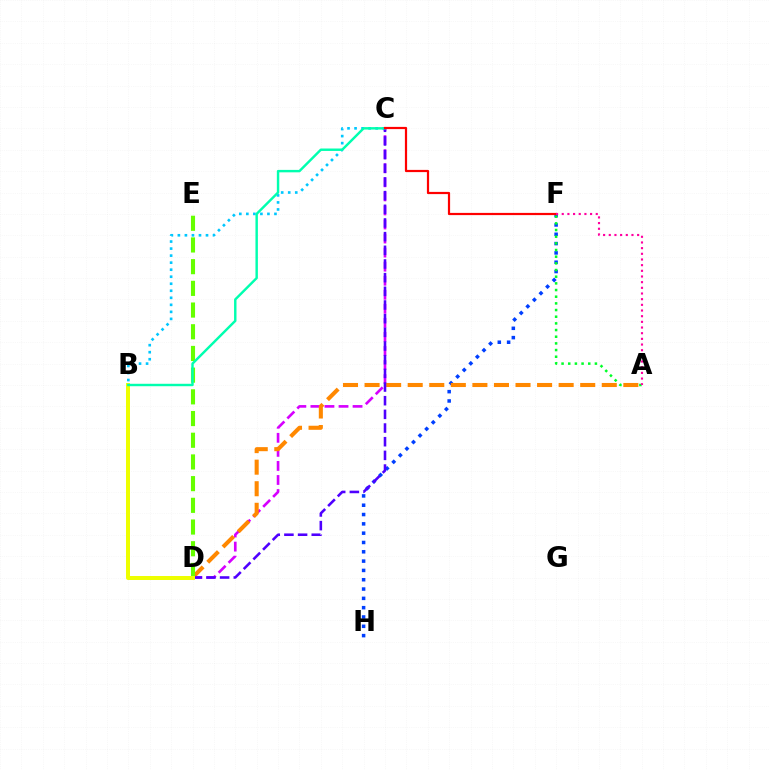{('F', 'H'): [{'color': '#003fff', 'line_style': 'dotted', 'thickness': 2.53}], ('A', 'F'): [{'color': '#00ff27', 'line_style': 'dotted', 'thickness': 1.81}, {'color': '#ff00a0', 'line_style': 'dotted', 'thickness': 1.54}], ('C', 'D'): [{'color': '#d600ff', 'line_style': 'dashed', 'thickness': 1.91}, {'color': '#4f00ff', 'line_style': 'dashed', 'thickness': 1.86}], ('A', 'D'): [{'color': '#ff8800', 'line_style': 'dashed', 'thickness': 2.93}], ('D', 'E'): [{'color': '#66ff00', 'line_style': 'dashed', 'thickness': 2.95}], ('B', 'C'): [{'color': '#00c7ff', 'line_style': 'dotted', 'thickness': 1.91}, {'color': '#00ffaf', 'line_style': 'solid', 'thickness': 1.75}], ('B', 'D'): [{'color': '#eeff00', 'line_style': 'solid', 'thickness': 2.88}], ('C', 'F'): [{'color': '#ff0000', 'line_style': 'solid', 'thickness': 1.59}]}